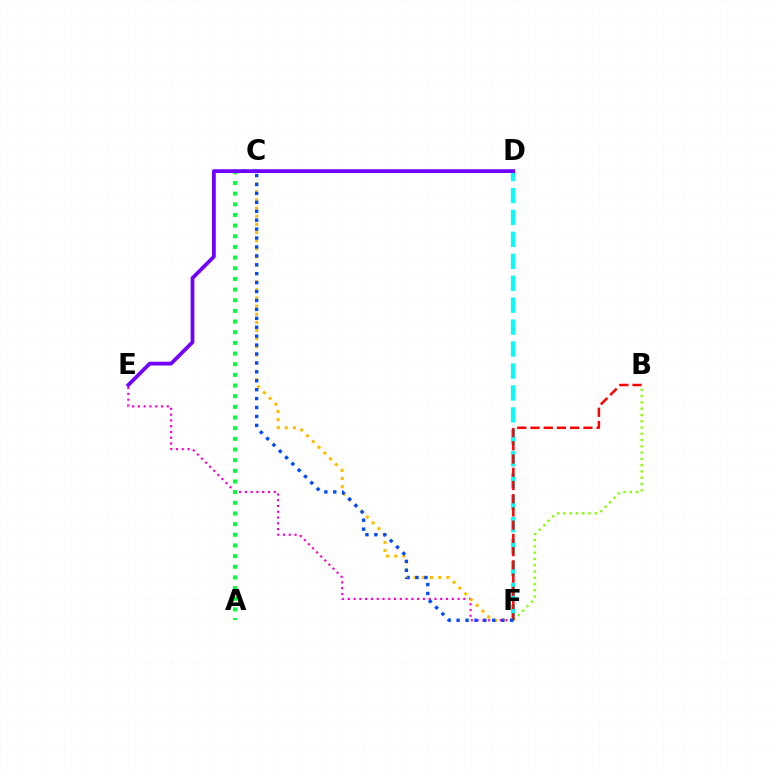{('E', 'F'): [{'color': '#ff00cf', 'line_style': 'dotted', 'thickness': 1.57}], ('A', 'C'): [{'color': '#00ff39', 'line_style': 'dotted', 'thickness': 2.9}], ('C', 'F'): [{'color': '#ffbd00', 'line_style': 'dotted', 'thickness': 2.22}, {'color': '#004bff', 'line_style': 'dotted', 'thickness': 2.42}], ('D', 'F'): [{'color': '#00fff6', 'line_style': 'dashed', 'thickness': 2.98}], ('D', 'E'): [{'color': '#7200ff', 'line_style': 'solid', 'thickness': 2.71}], ('B', 'F'): [{'color': '#84ff00', 'line_style': 'dotted', 'thickness': 1.7}, {'color': '#ff0000', 'line_style': 'dashed', 'thickness': 1.8}]}